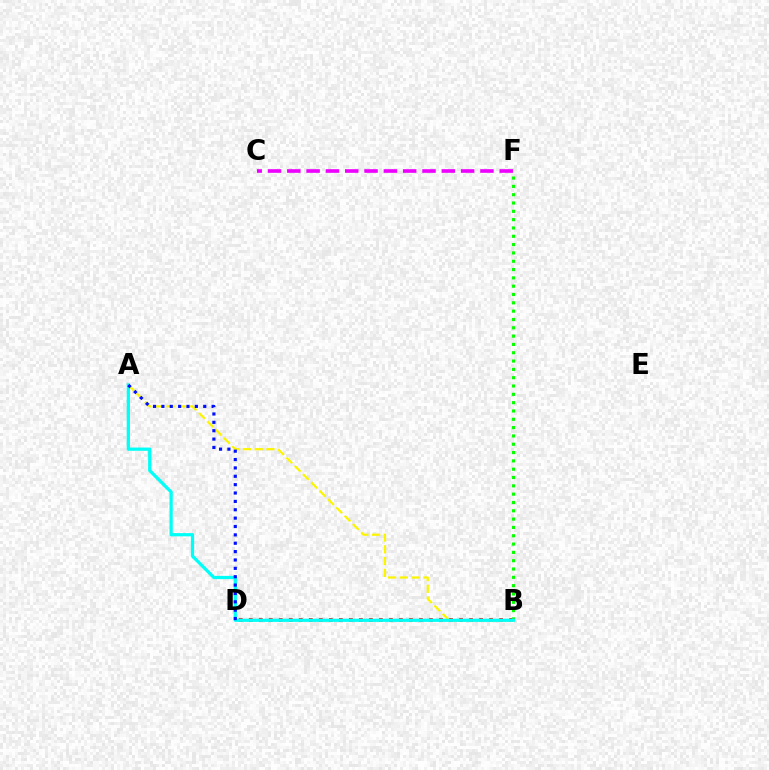{('C', 'F'): [{'color': '#ee00ff', 'line_style': 'dashed', 'thickness': 2.62}], ('B', 'D'): [{'color': '#ff0000', 'line_style': 'dotted', 'thickness': 2.72}], ('B', 'F'): [{'color': '#08ff00', 'line_style': 'dotted', 'thickness': 2.26}], ('A', 'B'): [{'color': '#fcf500', 'line_style': 'dashed', 'thickness': 1.6}, {'color': '#00fff6', 'line_style': 'solid', 'thickness': 2.33}], ('A', 'D'): [{'color': '#0010ff', 'line_style': 'dotted', 'thickness': 2.27}]}